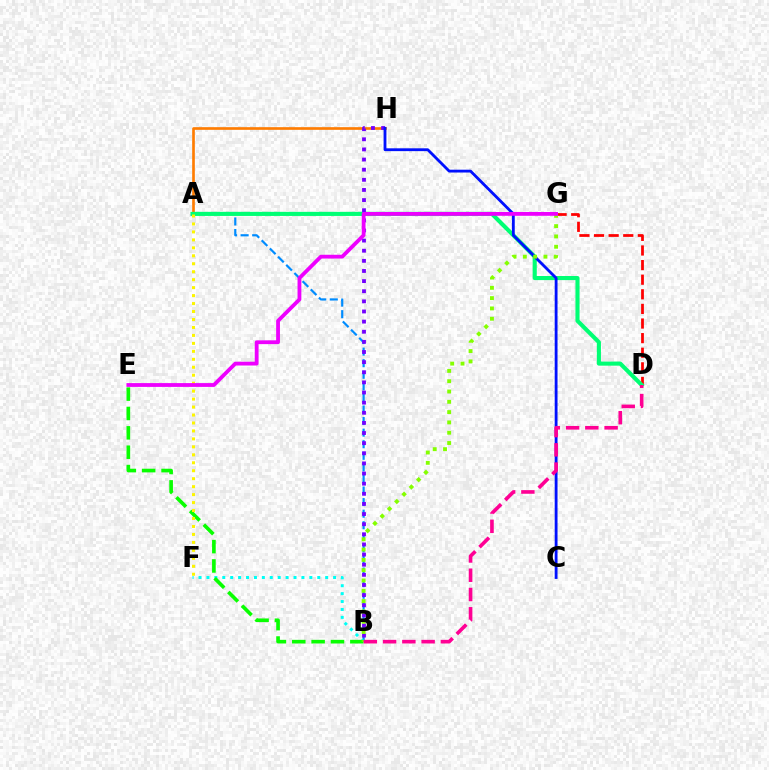{('A', 'B'): [{'color': '#008cff', 'line_style': 'dashed', 'thickness': 1.57}], ('B', 'F'): [{'color': '#00fff6', 'line_style': 'dotted', 'thickness': 2.15}], ('B', 'E'): [{'color': '#08ff00', 'line_style': 'dashed', 'thickness': 2.63}], ('D', 'G'): [{'color': '#ff0000', 'line_style': 'dashed', 'thickness': 1.98}], ('A', 'H'): [{'color': '#ff7c00', 'line_style': 'solid', 'thickness': 1.92}], ('A', 'D'): [{'color': '#00ff74', 'line_style': 'solid', 'thickness': 2.95}], ('B', 'H'): [{'color': '#7200ff', 'line_style': 'dotted', 'thickness': 2.75}], ('A', 'F'): [{'color': '#fcf500', 'line_style': 'dotted', 'thickness': 2.16}], ('C', 'H'): [{'color': '#0010ff', 'line_style': 'solid', 'thickness': 2.03}], ('B', 'G'): [{'color': '#84ff00', 'line_style': 'dotted', 'thickness': 2.8}], ('B', 'D'): [{'color': '#ff0094', 'line_style': 'dashed', 'thickness': 2.62}], ('E', 'G'): [{'color': '#ee00ff', 'line_style': 'solid', 'thickness': 2.74}]}